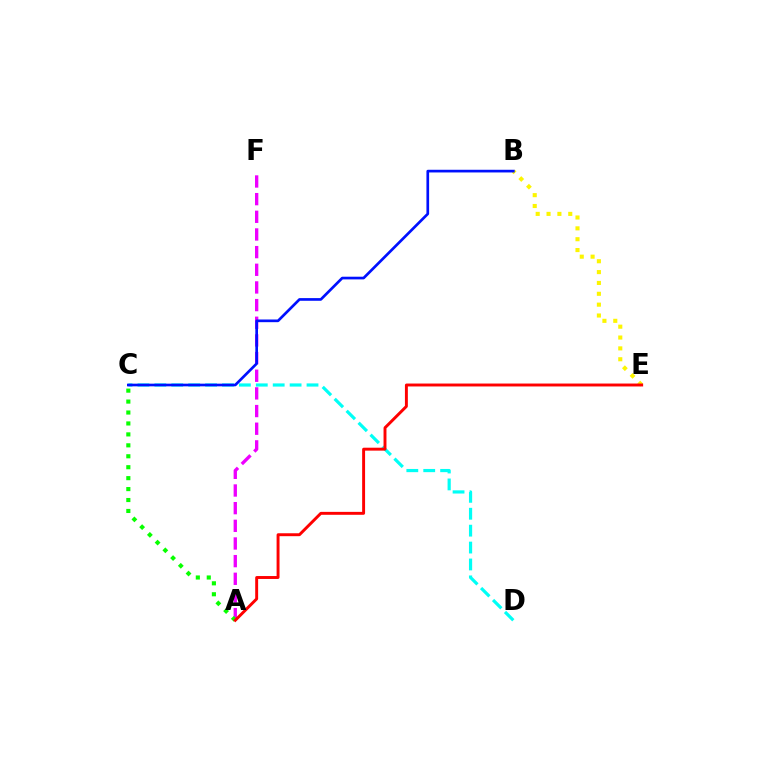{('A', 'F'): [{'color': '#ee00ff', 'line_style': 'dashed', 'thickness': 2.4}], ('C', 'D'): [{'color': '#00fff6', 'line_style': 'dashed', 'thickness': 2.3}], ('A', 'C'): [{'color': '#08ff00', 'line_style': 'dotted', 'thickness': 2.97}], ('B', 'E'): [{'color': '#fcf500', 'line_style': 'dotted', 'thickness': 2.95}], ('B', 'C'): [{'color': '#0010ff', 'line_style': 'solid', 'thickness': 1.93}], ('A', 'E'): [{'color': '#ff0000', 'line_style': 'solid', 'thickness': 2.11}]}